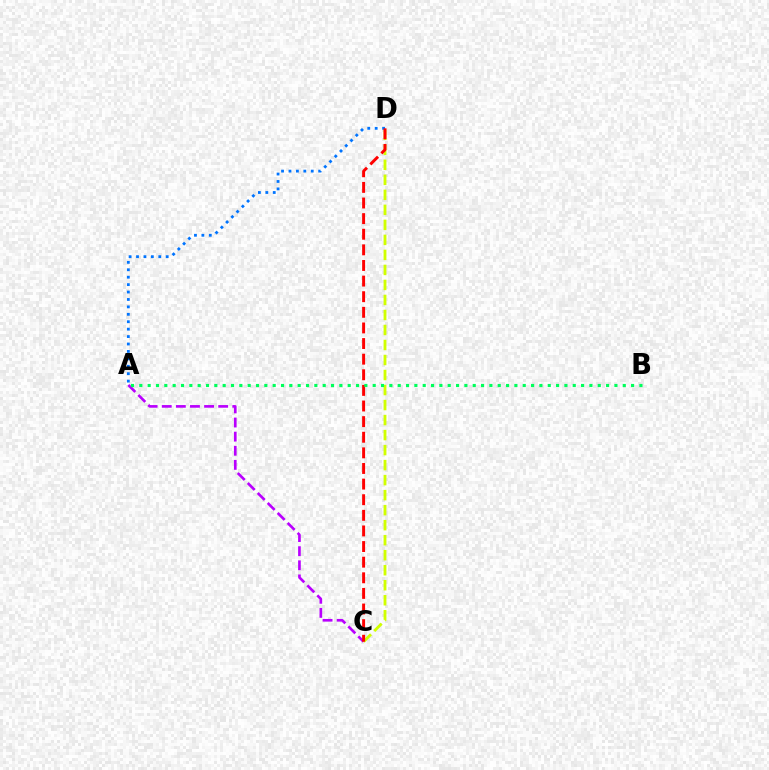{('A', 'C'): [{'color': '#b900ff', 'line_style': 'dashed', 'thickness': 1.92}], ('C', 'D'): [{'color': '#d1ff00', 'line_style': 'dashed', 'thickness': 2.04}, {'color': '#ff0000', 'line_style': 'dashed', 'thickness': 2.12}], ('A', 'D'): [{'color': '#0074ff', 'line_style': 'dotted', 'thickness': 2.02}], ('A', 'B'): [{'color': '#00ff5c', 'line_style': 'dotted', 'thickness': 2.26}]}